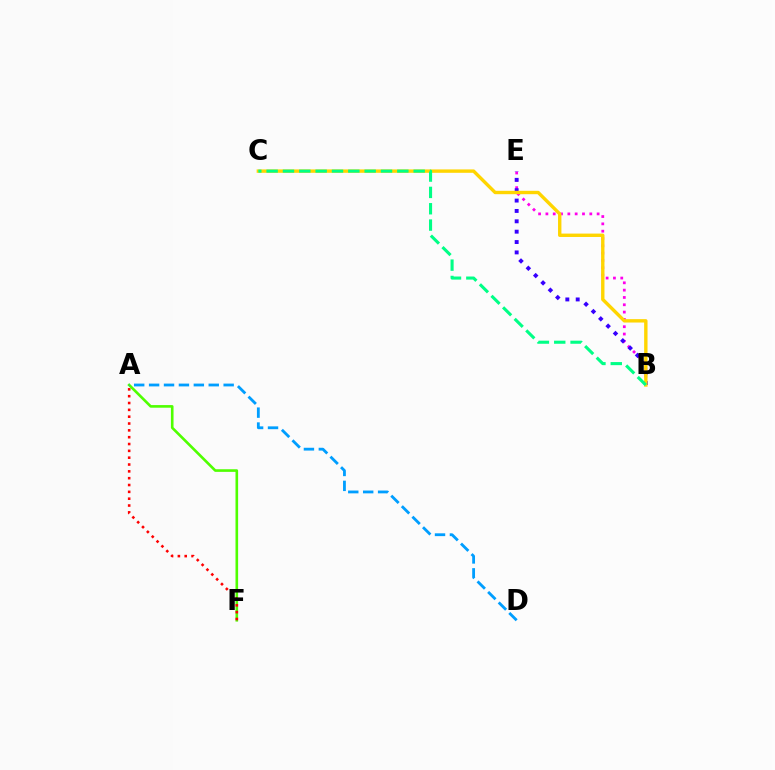{('B', 'E'): [{'color': '#ff00ed', 'line_style': 'dotted', 'thickness': 1.99}, {'color': '#3700ff', 'line_style': 'dotted', 'thickness': 2.82}], ('A', 'F'): [{'color': '#4fff00', 'line_style': 'solid', 'thickness': 1.89}, {'color': '#ff0000', 'line_style': 'dotted', 'thickness': 1.86}], ('B', 'C'): [{'color': '#ffd500', 'line_style': 'solid', 'thickness': 2.44}, {'color': '#00ff86', 'line_style': 'dashed', 'thickness': 2.22}], ('A', 'D'): [{'color': '#009eff', 'line_style': 'dashed', 'thickness': 2.03}]}